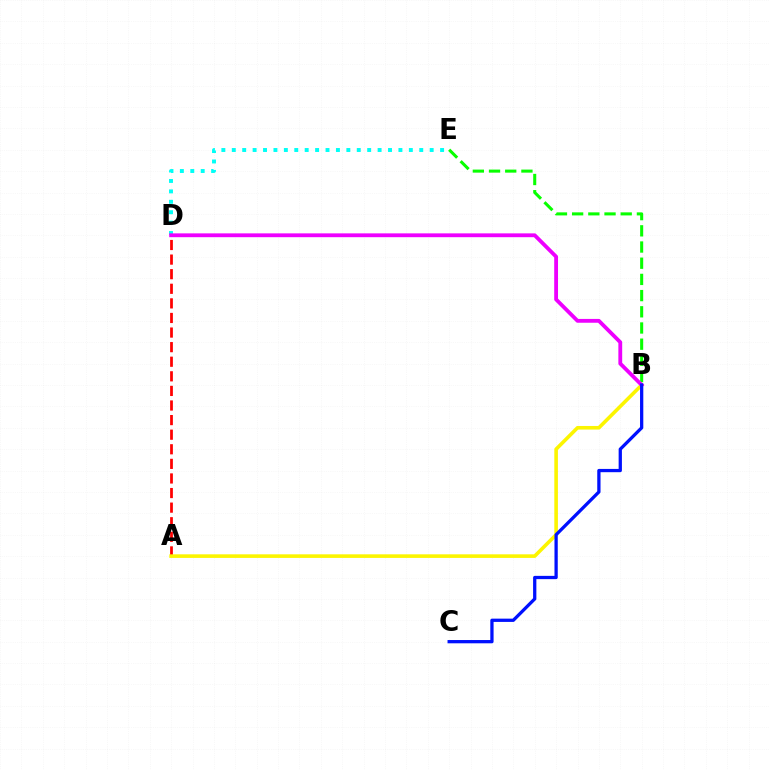{('A', 'D'): [{'color': '#ff0000', 'line_style': 'dashed', 'thickness': 1.98}], ('B', 'E'): [{'color': '#08ff00', 'line_style': 'dashed', 'thickness': 2.2}], ('A', 'B'): [{'color': '#fcf500', 'line_style': 'solid', 'thickness': 2.59}], ('D', 'E'): [{'color': '#00fff6', 'line_style': 'dotted', 'thickness': 2.83}], ('B', 'D'): [{'color': '#ee00ff', 'line_style': 'solid', 'thickness': 2.75}], ('B', 'C'): [{'color': '#0010ff', 'line_style': 'solid', 'thickness': 2.35}]}